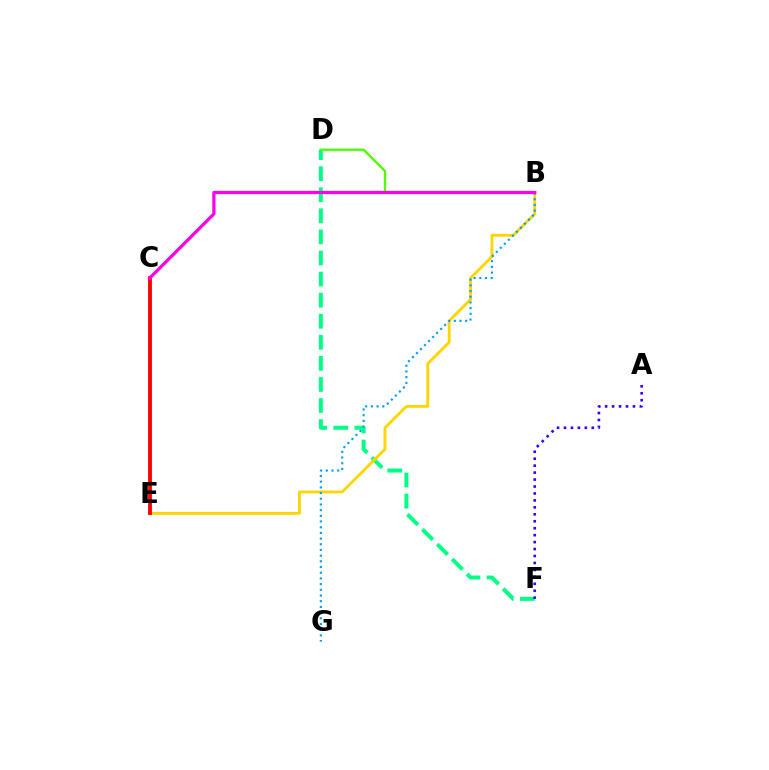{('D', 'F'): [{'color': '#00ff86', 'line_style': 'dashed', 'thickness': 2.86}], ('A', 'F'): [{'color': '#3700ff', 'line_style': 'dotted', 'thickness': 1.89}], ('B', 'E'): [{'color': '#ffd500', 'line_style': 'solid', 'thickness': 2.06}], ('B', 'G'): [{'color': '#009eff', 'line_style': 'dotted', 'thickness': 1.55}], ('C', 'E'): [{'color': '#ff0000', 'line_style': 'solid', 'thickness': 2.74}], ('B', 'D'): [{'color': '#4fff00', 'line_style': 'solid', 'thickness': 1.7}], ('B', 'C'): [{'color': '#ff00ed', 'line_style': 'solid', 'thickness': 2.32}]}